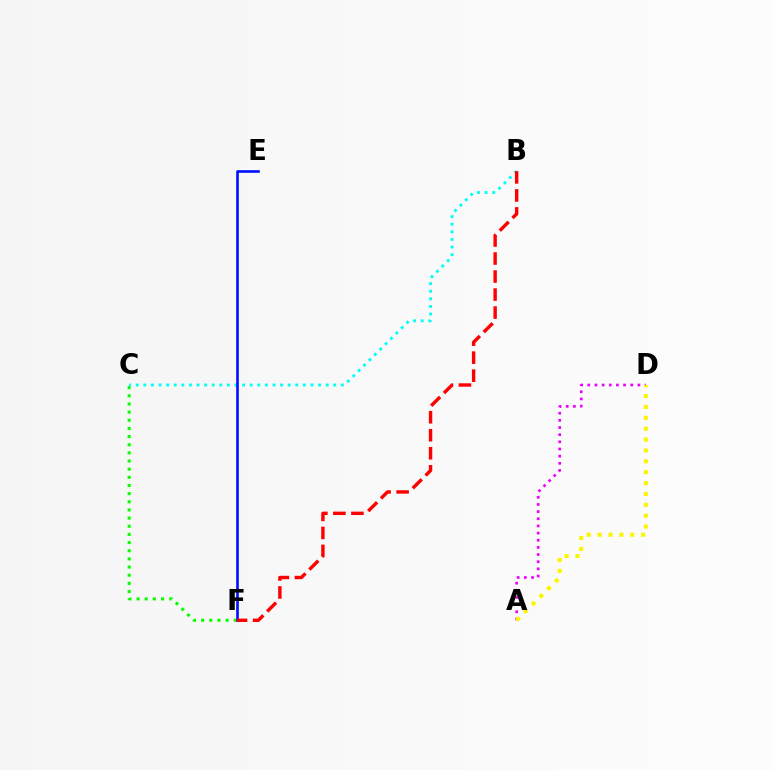{('A', 'D'): [{'color': '#ee00ff', 'line_style': 'dotted', 'thickness': 1.94}, {'color': '#fcf500', 'line_style': 'dotted', 'thickness': 2.95}], ('C', 'F'): [{'color': '#08ff00', 'line_style': 'dotted', 'thickness': 2.22}], ('B', 'C'): [{'color': '#00fff6', 'line_style': 'dotted', 'thickness': 2.06}], ('E', 'F'): [{'color': '#0010ff', 'line_style': 'solid', 'thickness': 1.89}], ('B', 'F'): [{'color': '#ff0000', 'line_style': 'dashed', 'thickness': 2.45}]}